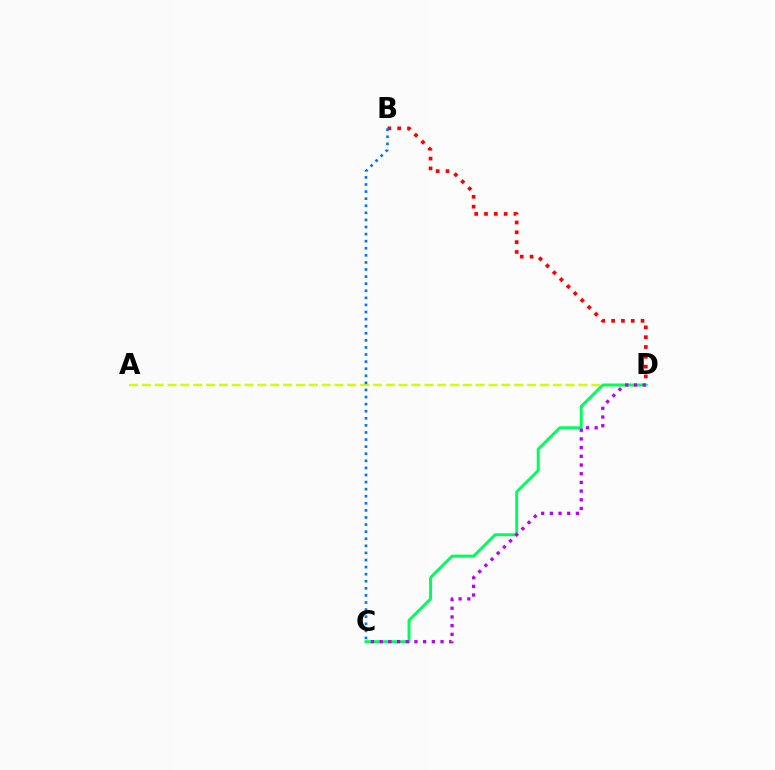{('B', 'D'): [{'color': '#ff0000', 'line_style': 'dotted', 'thickness': 2.67}], ('A', 'D'): [{'color': '#d1ff00', 'line_style': 'dashed', 'thickness': 1.74}], ('C', 'D'): [{'color': '#00ff5c', 'line_style': 'solid', 'thickness': 2.12}, {'color': '#b900ff', 'line_style': 'dotted', 'thickness': 2.36}], ('B', 'C'): [{'color': '#0074ff', 'line_style': 'dotted', 'thickness': 1.93}]}